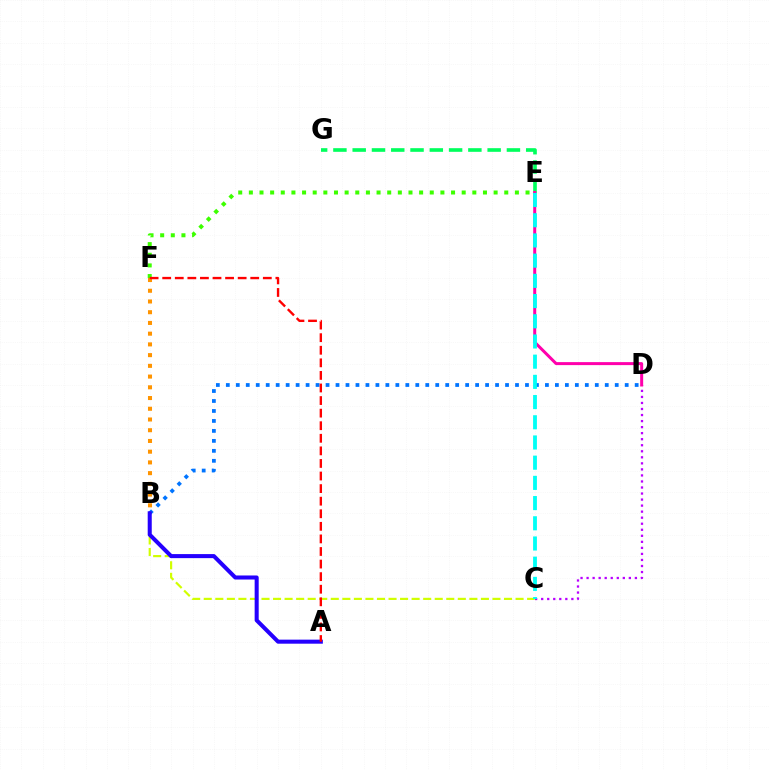{('B', 'F'): [{'color': '#ff9400', 'line_style': 'dotted', 'thickness': 2.91}], ('B', 'C'): [{'color': '#d1ff00', 'line_style': 'dashed', 'thickness': 1.57}], ('C', 'D'): [{'color': '#b900ff', 'line_style': 'dotted', 'thickness': 1.64}], ('B', 'D'): [{'color': '#0074ff', 'line_style': 'dotted', 'thickness': 2.71}], ('E', 'F'): [{'color': '#3dff00', 'line_style': 'dotted', 'thickness': 2.89}], ('E', 'G'): [{'color': '#00ff5c', 'line_style': 'dashed', 'thickness': 2.62}], ('D', 'E'): [{'color': '#ff00ac', 'line_style': 'solid', 'thickness': 2.16}], ('A', 'B'): [{'color': '#2500ff', 'line_style': 'solid', 'thickness': 2.91}], ('A', 'F'): [{'color': '#ff0000', 'line_style': 'dashed', 'thickness': 1.71}], ('C', 'E'): [{'color': '#00fff6', 'line_style': 'dashed', 'thickness': 2.74}]}